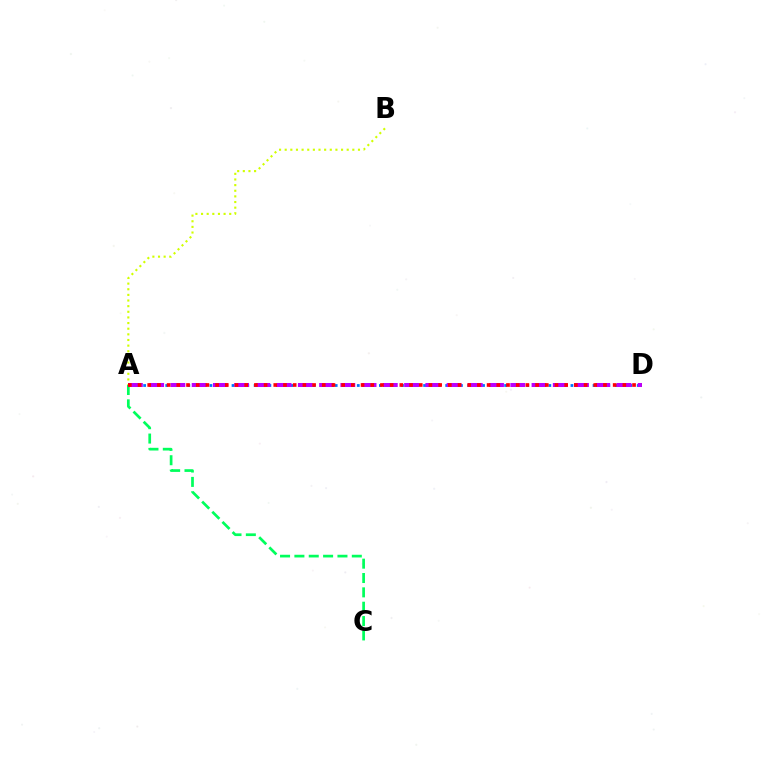{('A', 'D'): [{'color': '#0074ff', 'line_style': 'dotted', 'thickness': 2.0}, {'color': '#b900ff', 'line_style': 'dashed', 'thickness': 2.89}, {'color': '#ff0000', 'line_style': 'dotted', 'thickness': 2.63}], ('A', 'B'): [{'color': '#d1ff00', 'line_style': 'dotted', 'thickness': 1.53}], ('A', 'C'): [{'color': '#00ff5c', 'line_style': 'dashed', 'thickness': 1.95}]}